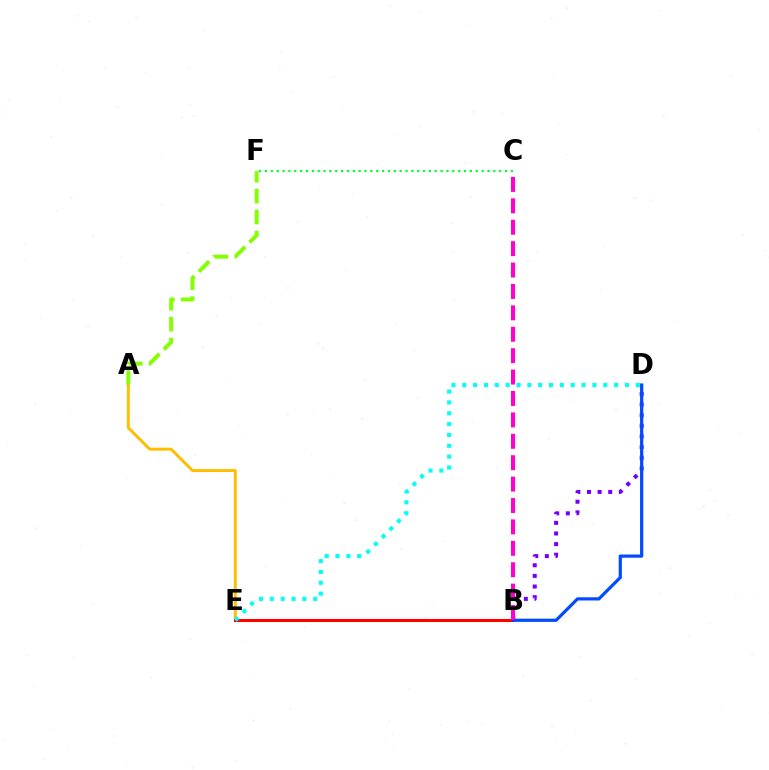{('A', 'E'): [{'color': '#ffbd00', 'line_style': 'solid', 'thickness': 2.11}], ('B', 'E'): [{'color': '#ff0000', 'line_style': 'solid', 'thickness': 2.18}], ('B', 'D'): [{'color': '#7200ff', 'line_style': 'dotted', 'thickness': 2.89}, {'color': '#004bff', 'line_style': 'solid', 'thickness': 2.3}], ('D', 'E'): [{'color': '#00fff6', 'line_style': 'dotted', 'thickness': 2.95}], ('B', 'C'): [{'color': '#ff00cf', 'line_style': 'dashed', 'thickness': 2.91}], ('A', 'F'): [{'color': '#84ff00', 'line_style': 'dashed', 'thickness': 2.85}], ('C', 'F'): [{'color': '#00ff39', 'line_style': 'dotted', 'thickness': 1.59}]}